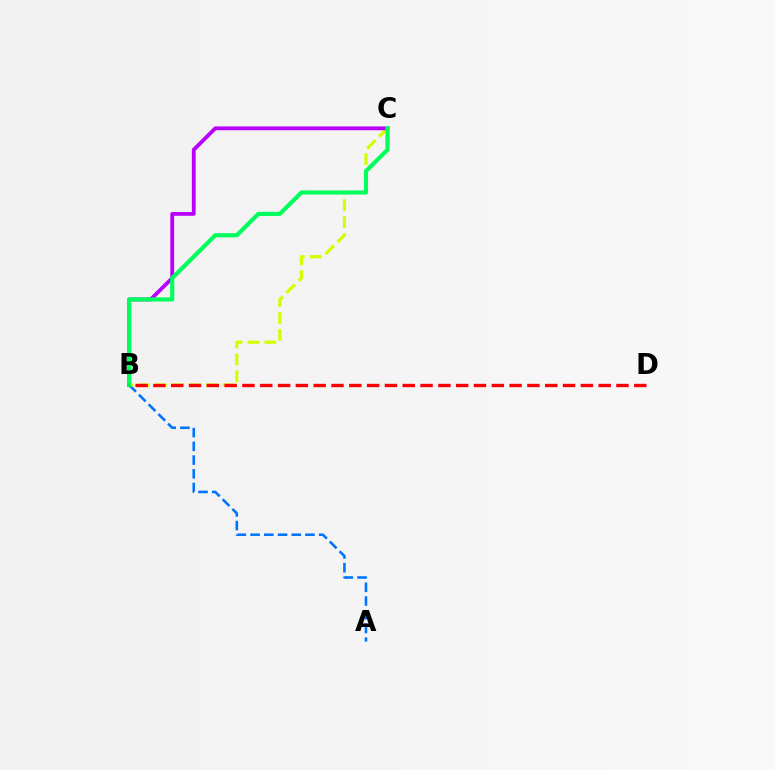{('A', 'B'): [{'color': '#0074ff', 'line_style': 'dashed', 'thickness': 1.86}], ('B', 'C'): [{'color': '#d1ff00', 'line_style': 'dashed', 'thickness': 2.3}, {'color': '#b900ff', 'line_style': 'solid', 'thickness': 2.75}, {'color': '#00ff5c', 'line_style': 'solid', 'thickness': 2.99}], ('B', 'D'): [{'color': '#ff0000', 'line_style': 'dashed', 'thickness': 2.42}]}